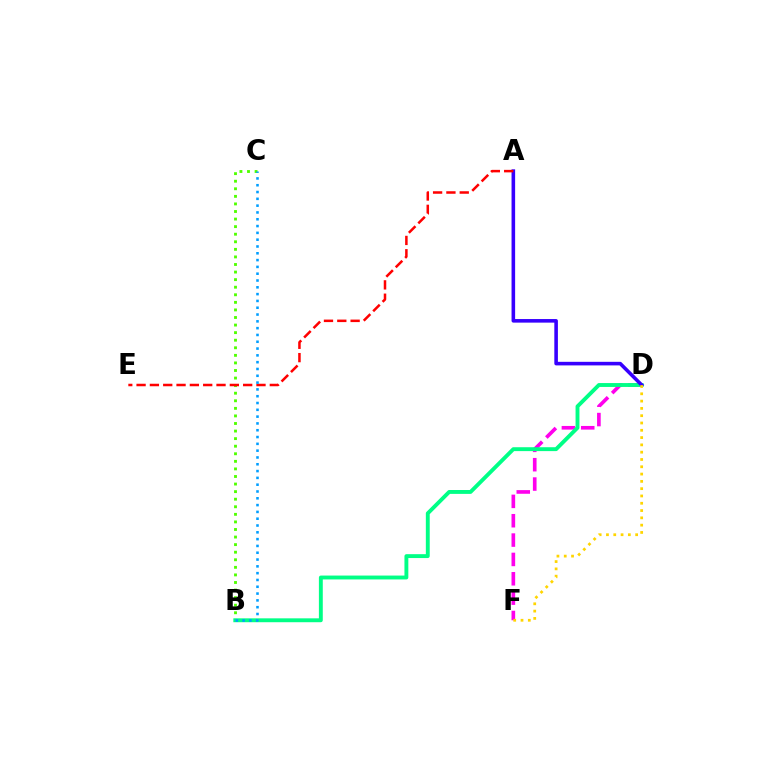{('D', 'F'): [{'color': '#ff00ed', 'line_style': 'dashed', 'thickness': 2.63}, {'color': '#ffd500', 'line_style': 'dotted', 'thickness': 1.98}], ('B', 'C'): [{'color': '#4fff00', 'line_style': 'dotted', 'thickness': 2.06}, {'color': '#009eff', 'line_style': 'dotted', 'thickness': 1.85}], ('B', 'D'): [{'color': '#00ff86', 'line_style': 'solid', 'thickness': 2.8}], ('A', 'D'): [{'color': '#3700ff', 'line_style': 'solid', 'thickness': 2.58}], ('A', 'E'): [{'color': '#ff0000', 'line_style': 'dashed', 'thickness': 1.81}]}